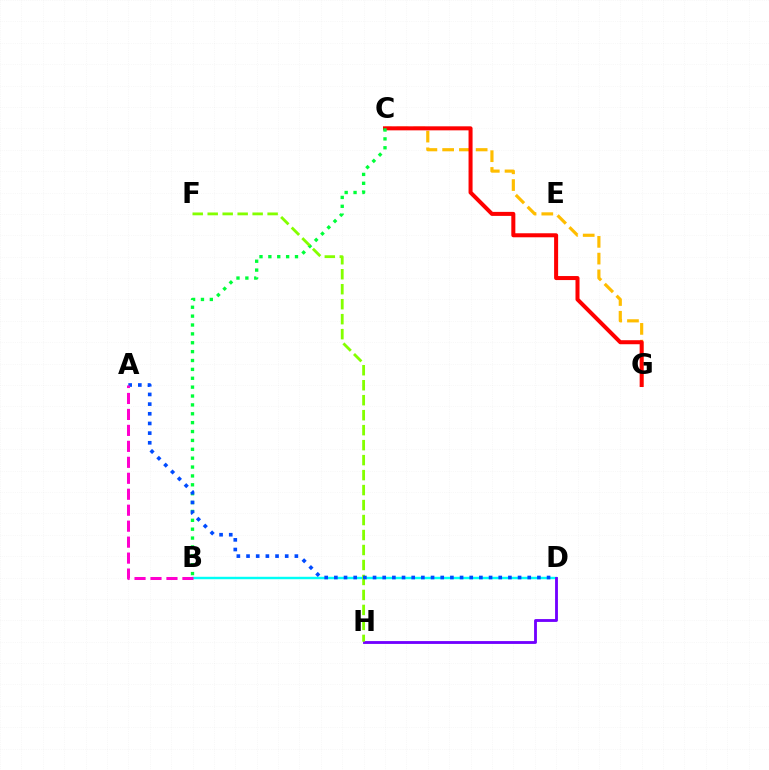{('C', 'G'): [{'color': '#ffbd00', 'line_style': 'dashed', 'thickness': 2.28}, {'color': '#ff0000', 'line_style': 'solid', 'thickness': 2.9}], ('B', 'D'): [{'color': '#00fff6', 'line_style': 'solid', 'thickness': 1.75}], ('B', 'C'): [{'color': '#00ff39', 'line_style': 'dotted', 'thickness': 2.41}], ('D', 'H'): [{'color': '#7200ff', 'line_style': 'solid', 'thickness': 2.04}], ('F', 'H'): [{'color': '#84ff00', 'line_style': 'dashed', 'thickness': 2.04}], ('A', 'D'): [{'color': '#004bff', 'line_style': 'dotted', 'thickness': 2.63}], ('A', 'B'): [{'color': '#ff00cf', 'line_style': 'dashed', 'thickness': 2.17}]}